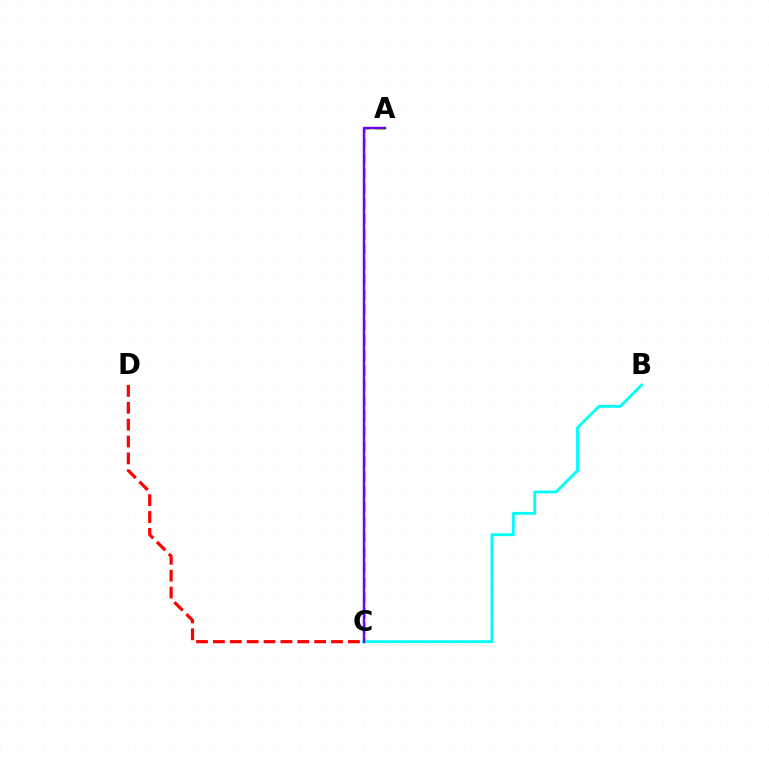{('A', 'C'): [{'color': '#84ff00', 'line_style': 'dashed', 'thickness': 2.06}, {'color': '#7200ff', 'line_style': 'solid', 'thickness': 1.76}], ('B', 'C'): [{'color': '#00fff6', 'line_style': 'solid', 'thickness': 2.05}], ('C', 'D'): [{'color': '#ff0000', 'line_style': 'dashed', 'thickness': 2.29}]}